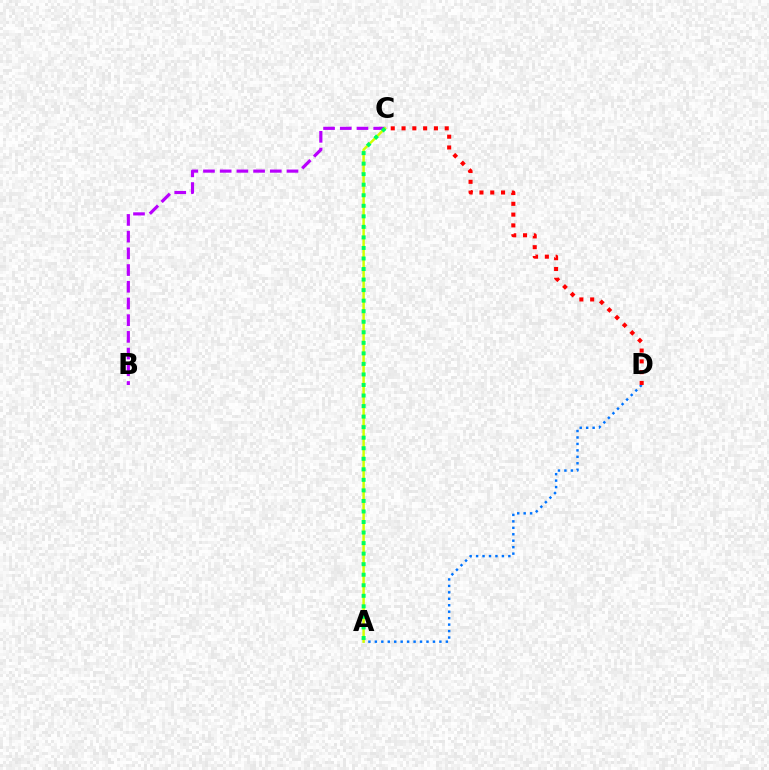{('A', 'D'): [{'color': '#0074ff', 'line_style': 'dotted', 'thickness': 1.75}], ('B', 'C'): [{'color': '#b900ff', 'line_style': 'dashed', 'thickness': 2.27}], ('A', 'C'): [{'color': '#d1ff00', 'line_style': 'solid', 'thickness': 1.8}, {'color': '#00ff5c', 'line_style': 'dotted', 'thickness': 2.86}], ('C', 'D'): [{'color': '#ff0000', 'line_style': 'dotted', 'thickness': 2.93}]}